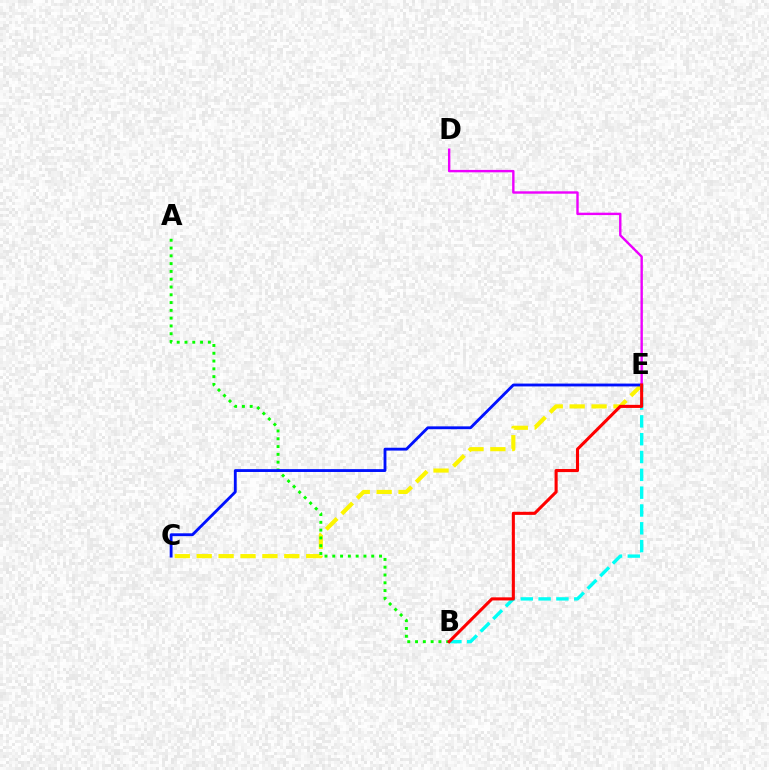{('C', 'E'): [{'color': '#fcf500', 'line_style': 'dashed', 'thickness': 2.98}, {'color': '#0010ff', 'line_style': 'solid', 'thickness': 2.05}], ('A', 'B'): [{'color': '#08ff00', 'line_style': 'dotted', 'thickness': 2.12}], ('D', 'E'): [{'color': '#ee00ff', 'line_style': 'solid', 'thickness': 1.73}], ('B', 'E'): [{'color': '#00fff6', 'line_style': 'dashed', 'thickness': 2.42}, {'color': '#ff0000', 'line_style': 'solid', 'thickness': 2.22}]}